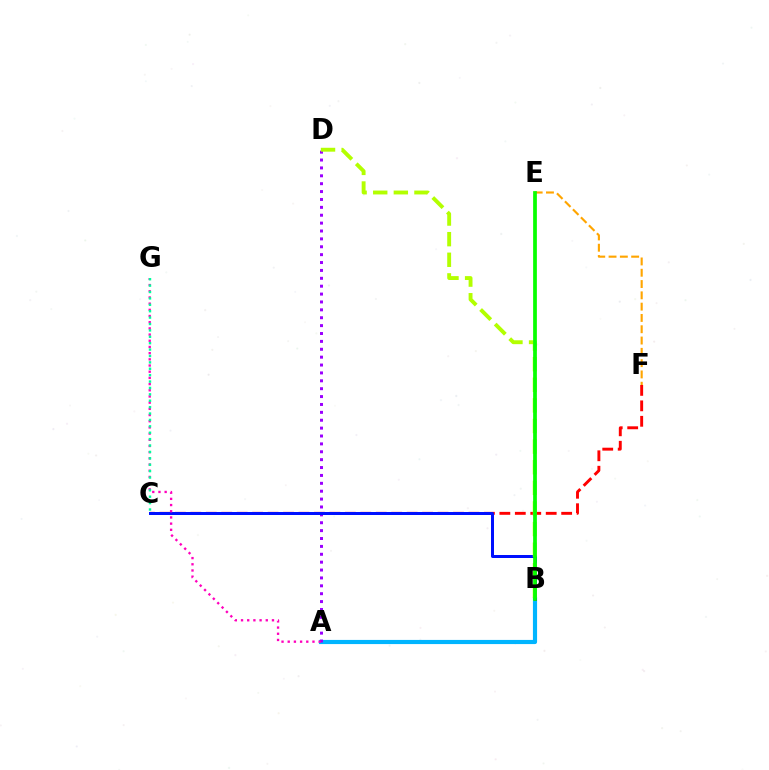{('A', 'B'): [{'color': '#00b5ff', 'line_style': 'solid', 'thickness': 3.0}], ('A', 'D'): [{'color': '#9b00ff', 'line_style': 'dotted', 'thickness': 2.14}], ('C', 'F'): [{'color': '#ff0000', 'line_style': 'dashed', 'thickness': 2.1}], ('E', 'F'): [{'color': '#ffa500', 'line_style': 'dashed', 'thickness': 1.53}], ('B', 'C'): [{'color': '#0010ff', 'line_style': 'solid', 'thickness': 2.16}], ('A', 'G'): [{'color': '#ff00bd', 'line_style': 'dotted', 'thickness': 1.68}], ('C', 'G'): [{'color': '#00ff9d', 'line_style': 'dotted', 'thickness': 1.74}], ('B', 'D'): [{'color': '#b3ff00', 'line_style': 'dashed', 'thickness': 2.8}], ('B', 'E'): [{'color': '#08ff00', 'line_style': 'solid', 'thickness': 2.69}]}